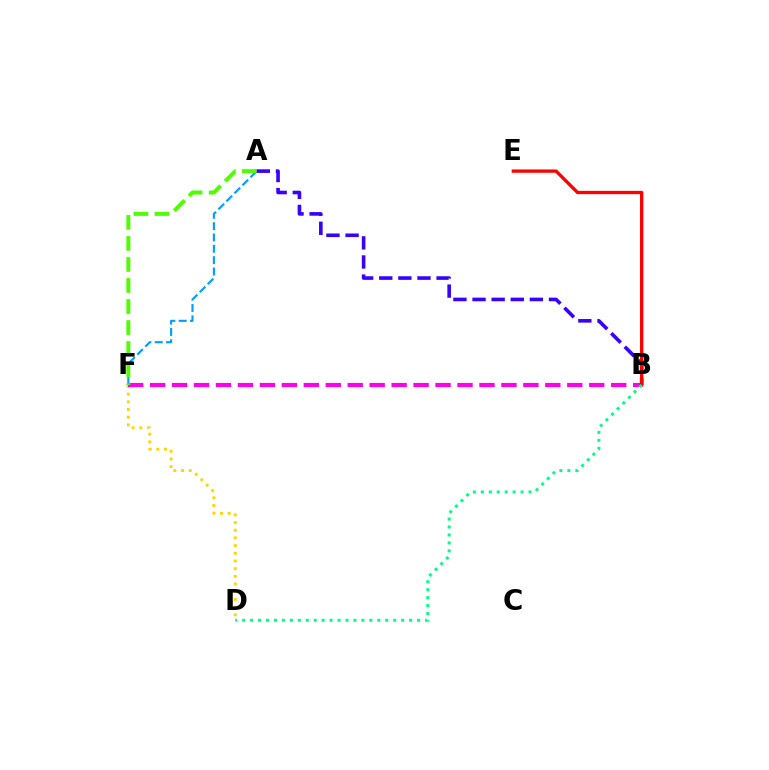{('D', 'F'): [{'color': '#ffd500', 'line_style': 'dotted', 'thickness': 2.09}], ('A', 'F'): [{'color': '#009eff', 'line_style': 'dashed', 'thickness': 1.54}, {'color': '#4fff00', 'line_style': 'dashed', 'thickness': 2.86}], ('B', 'F'): [{'color': '#ff00ed', 'line_style': 'dashed', 'thickness': 2.98}], ('A', 'B'): [{'color': '#3700ff', 'line_style': 'dashed', 'thickness': 2.6}], ('B', 'E'): [{'color': '#ff0000', 'line_style': 'solid', 'thickness': 2.38}], ('B', 'D'): [{'color': '#00ff86', 'line_style': 'dotted', 'thickness': 2.16}]}